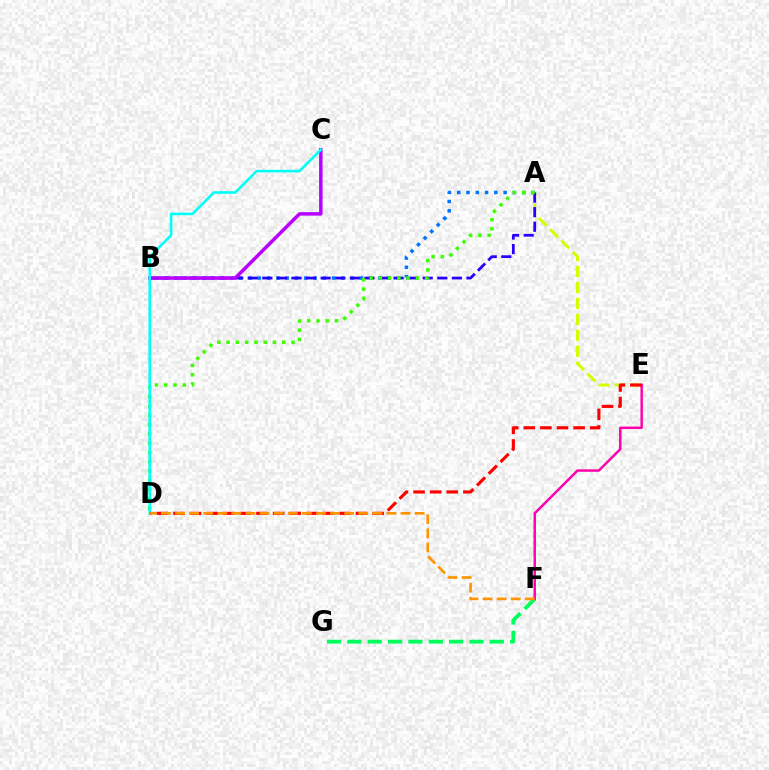{('A', 'E'): [{'color': '#d1ff00', 'line_style': 'dashed', 'thickness': 2.17}], ('A', 'B'): [{'color': '#0074ff', 'line_style': 'dotted', 'thickness': 2.52}, {'color': '#2500ff', 'line_style': 'dashed', 'thickness': 1.98}], ('F', 'G'): [{'color': '#00ff5c', 'line_style': 'dashed', 'thickness': 2.76}], ('B', 'C'): [{'color': '#b900ff', 'line_style': 'solid', 'thickness': 2.5}], ('A', 'D'): [{'color': '#3dff00', 'line_style': 'dotted', 'thickness': 2.52}], ('C', 'D'): [{'color': '#00fff6', 'line_style': 'solid', 'thickness': 1.87}], ('E', 'F'): [{'color': '#ff00ac', 'line_style': 'solid', 'thickness': 1.77}], ('D', 'E'): [{'color': '#ff0000', 'line_style': 'dashed', 'thickness': 2.25}], ('D', 'F'): [{'color': '#ff9400', 'line_style': 'dashed', 'thickness': 1.91}]}